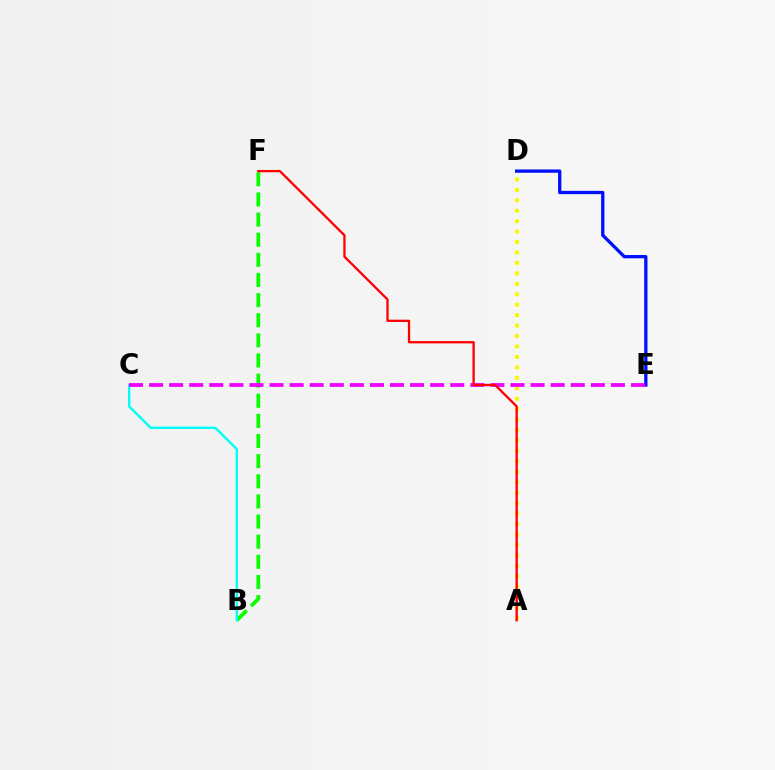{('A', 'D'): [{'color': '#fcf500', 'line_style': 'dotted', 'thickness': 2.84}], ('D', 'E'): [{'color': '#0010ff', 'line_style': 'solid', 'thickness': 2.37}], ('B', 'F'): [{'color': '#08ff00', 'line_style': 'dashed', 'thickness': 2.74}], ('B', 'C'): [{'color': '#00fff6', 'line_style': 'solid', 'thickness': 1.72}], ('C', 'E'): [{'color': '#ee00ff', 'line_style': 'dashed', 'thickness': 2.73}], ('A', 'F'): [{'color': '#ff0000', 'line_style': 'solid', 'thickness': 1.65}]}